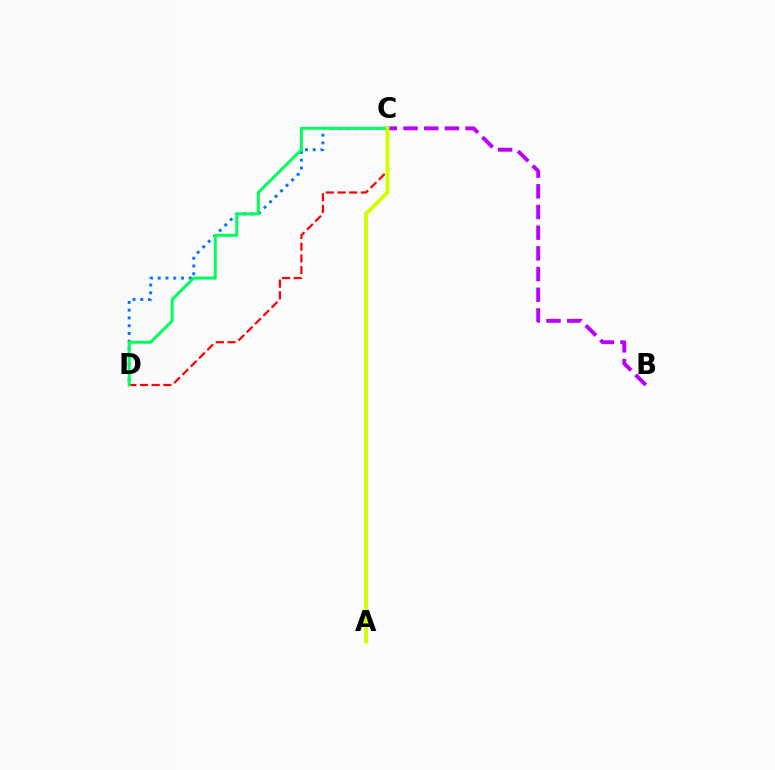{('B', 'C'): [{'color': '#b900ff', 'line_style': 'dashed', 'thickness': 2.81}], ('C', 'D'): [{'color': '#0074ff', 'line_style': 'dotted', 'thickness': 2.11}, {'color': '#ff0000', 'line_style': 'dashed', 'thickness': 1.59}, {'color': '#00ff5c', 'line_style': 'solid', 'thickness': 2.14}], ('A', 'C'): [{'color': '#d1ff00', 'line_style': 'solid', 'thickness': 2.82}]}